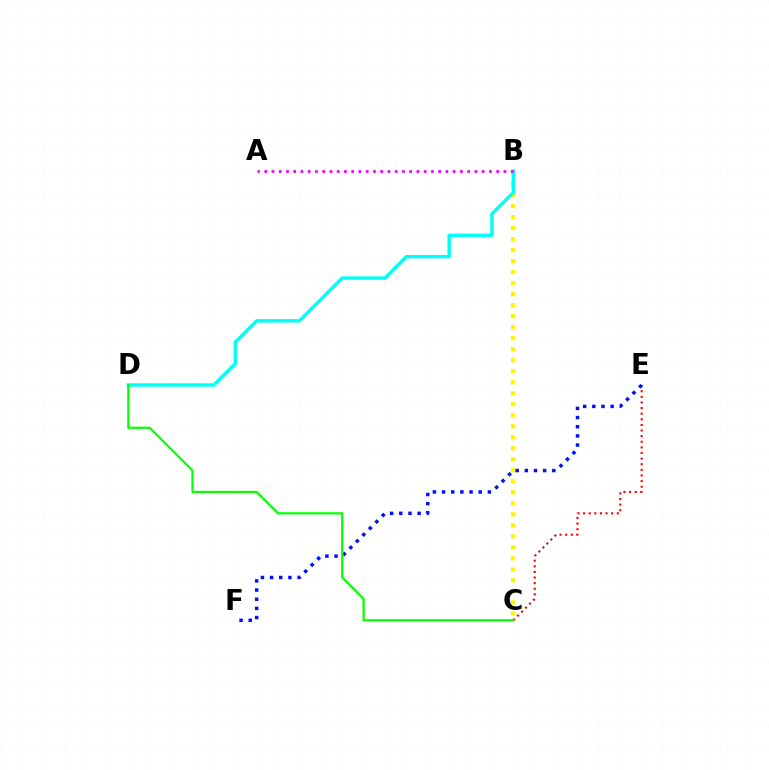{('C', 'E'): [{'color': '#ff0000', 'line_style': 'dotted', 'thickness': 1.53}], ('B', 'C'): [{'color': '#fcf500', 'line_style': 'dotted', 'thickness': 2.99}], ('E', 'F'): [{'color': '#0010ff', 'line_style': 'dotted', 'thickness': 2.49}], ('B', 'D'): [{'color': '#00fff6', 'line_style': 'solid', 'thickness': 2.46}], ('A', 'B'): [{'color': '#ee00ff', 'line_style': 'dotted', 'thickness': 1.97}], ('C', 'D'): [{'color': '#08ff00', 'line_style': 'solid', 'thickness': 1.61}]}